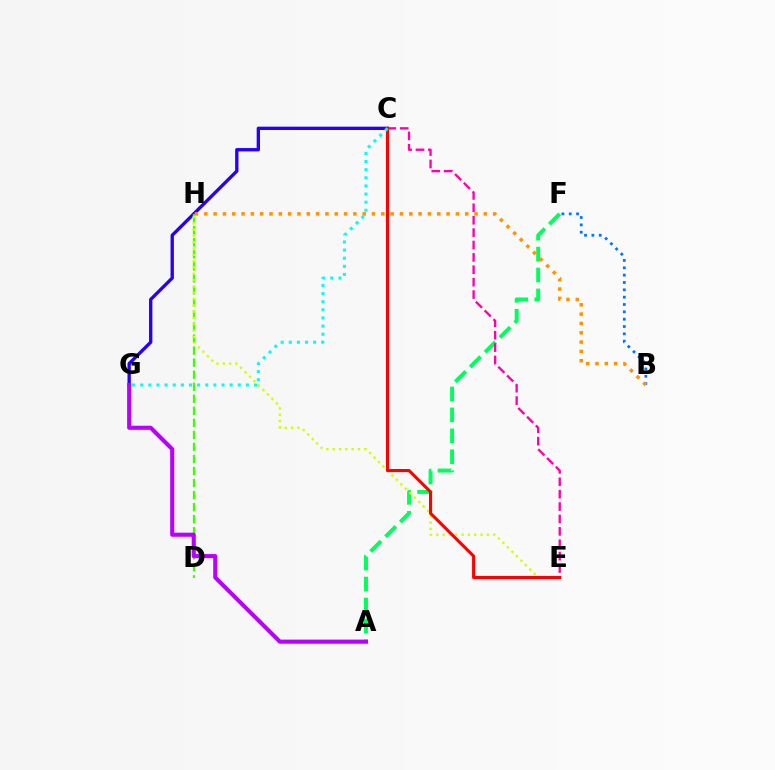{('B', 'F'): [{'color': '#0074ff', 'line_style': 'dotted', 'thickness': 1.99}], ('C', 'G'): [{'color': '#2500ff', 'line_style': 'solid', 'thickness': 2.4}, {'color': '#00fff6', 'line_style': 'dotted', 'thickness': 2.21}], ('D', 'H'): [{'color': '#3dff00', 'line_style': 'dashed', 'thickness': 1.64}], ('A', 'F'): [{'color': '#00ff5c', 'line_style': 'dashed', 'thickness': 2.84}], ('E', 'H'): [{'color': '#d1ff00', 'line_style': 'dotted', 'thickness': 1.71}], ('C', 'E'): [{'color': '#ff00ac', 'line_style': 'dashed', 'thickness': 1.68}, {'color': '#ff0000', 'line_style': 'solid', 'thickness': 2.23}], ('B', 'H'): [{'color': '#ff9400', 'line_style': 'dotted', 'thickness': 2.53}], ('A', 'G'): [{'color': '#b900ff', 'line_style': 'solid', 'thickness': 2.95}]}